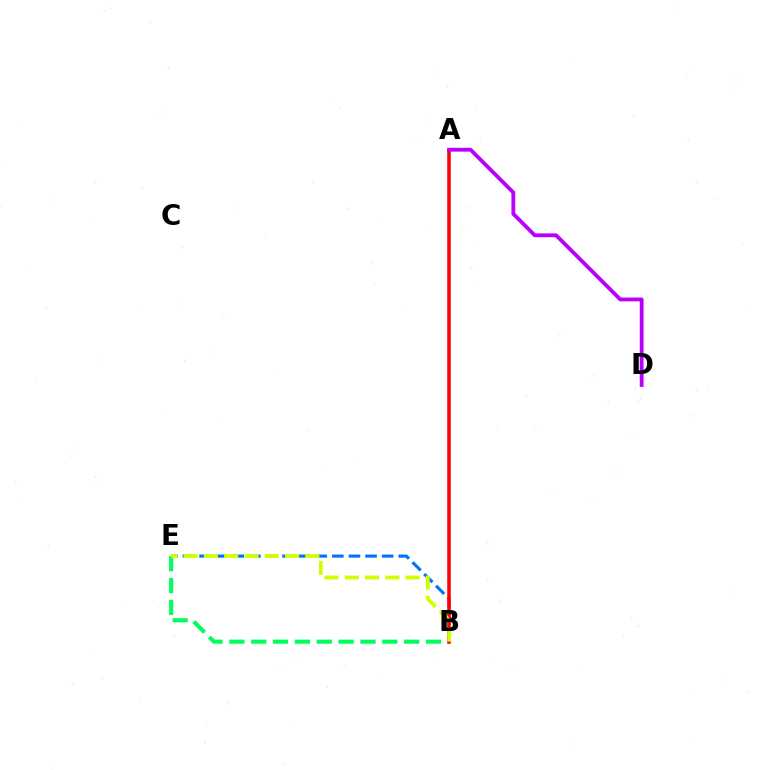{('B', 'E'): [{'color': '#0074ff', 'line_style': 'dashed', 'thickness': 2.26}, {'color': '#00ff5c', 'line_style': 'dashed', 'thickness': 2.97}, {'color': '#d1ff00', 'line_style': 'dashed', 'thickness': 2.75}], ('A', 'B'): [{'color': '#ff0000', 'line_style': 'solid', 'thickness': 2.53}], ('A', 'D'): [{'color': '#b900ff', 'line_style': 'solid', 'thickness': 2.75}]}